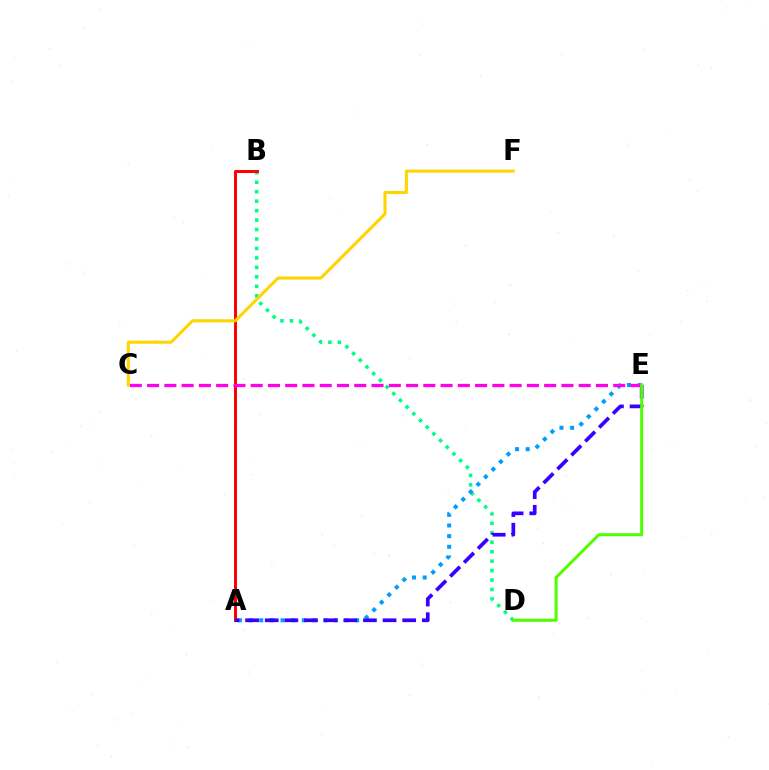{('B', 'D'): [{'color': '#00ff86', 'line_style': 'dotted', 'thickness': 2.57}], ('A', 'E'): [{'color': '#009eff', 'line_style': 'dotted', 'thickness': 2.9}, {'color': '#3700ff', 'line_style': 'dashed', 'thickness': 2.67}], ('A', 'B'): [{'color': '#ff0000', 'line_style': 'solid', 'thickness': 2.13}], ('C', 'E'): [{'color': '#ff00ed', 'line_style': 'dashed', 'thickness': 2.35}], ('D', 'E'): [{'color': '#4fff00', 'line_style': 'solid', 'thickness': 2.17}], ('C', 'F'): [{'color': '#ffd500', 'line_style': 'solid', 'thickness': 2.21}]}